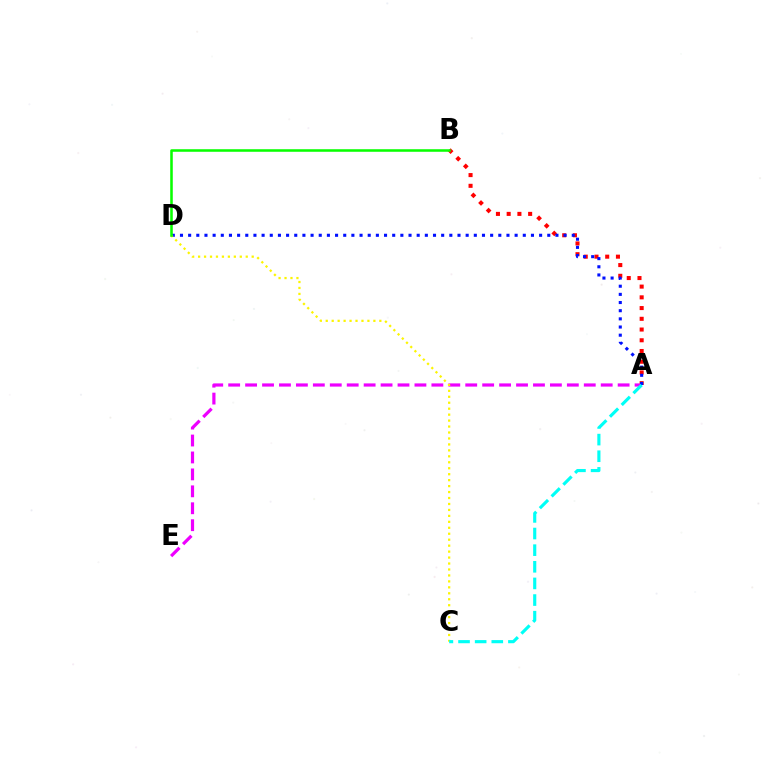{('A', 'B'): [{'color': '#ff0000', 'line_style': 'dotted', 'thickness': 2.92}], ('A', 'E'): [{'color': '#ee00ff', 'line_style': 'dashed', 'thickness': 2.3}], ('A', 'D'): [{'color': '#0010ff', 'line_style': 'dotted', 'thickness': 2.22}], ('C', 'D'): [{'color': '#fcf500', 'line_style': 'dotted', 'thickness': 1.62}], ('A', 'C'): [{'color': '#00fff6', 'line_style': 'dashed', 'thickness': 2.26}], ('B', 'D'): [{'color': '#08ff00', 'line_style': 'solid', 'thickness': 1.83}]}